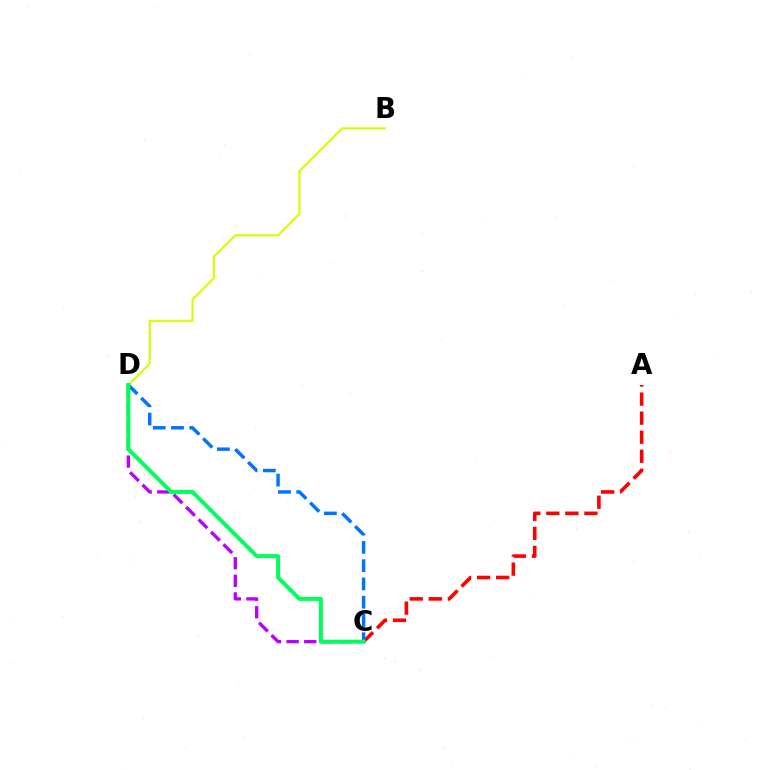{('C', 'D'): [{'color': '#b900ff', 'line_style': 'dashed', 'thickness': 2.39}, {'color': '#0074ff', 'line_style': 'dashed', 'thickness': 2.48}, {'color': '#00ff5c', 'line_style': 'solid', 'thickness': 2.87}], ('A', 'C'): [{'color': '#ff0000', 'line_style': 'dashed', 'thickness': 2.59}], ('B', 'D'): [{'color': '#d1ff00', 'line_style': 'solid', 'thickness': 1.5}]}